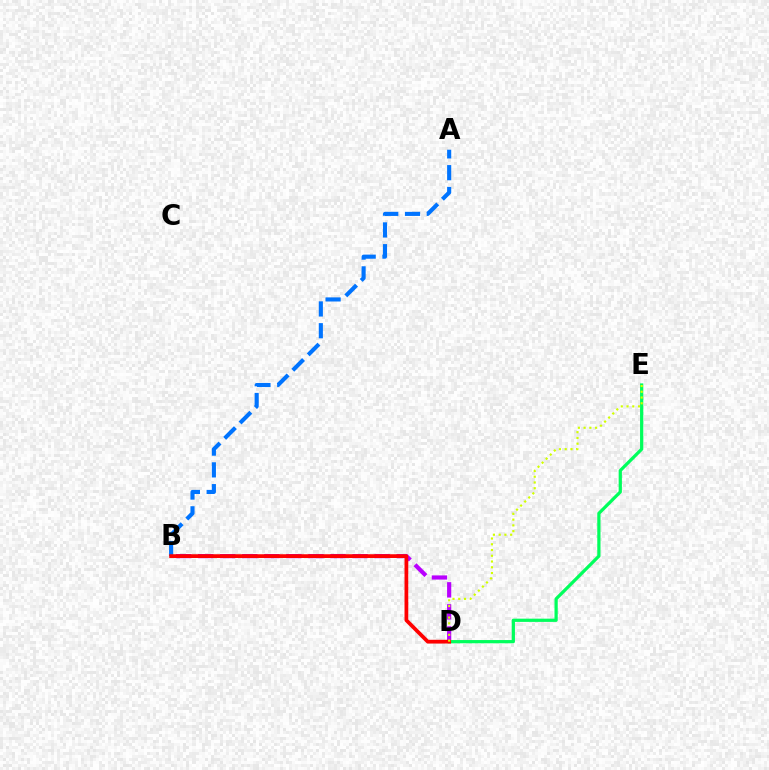{('B', 'D'): [{'color': '#b900ff', 'line_style': 'dashed', 'thickness': 3.0}, {'color': '#ff0000', 'line_style': 'solid', 'thickness': 2.7}], ('A', 'B'): [{'color': '#0074ff', 'line_style': 'dashed', 'thickness': 2.96}], ('D', 'E'): [{'color': '#00ff5c', 'line_style': 'solid', 'thickness': 2.33}, {'color': '#d1ff00', 'line_style': 'dotted', 'thickness': 1.56}]}